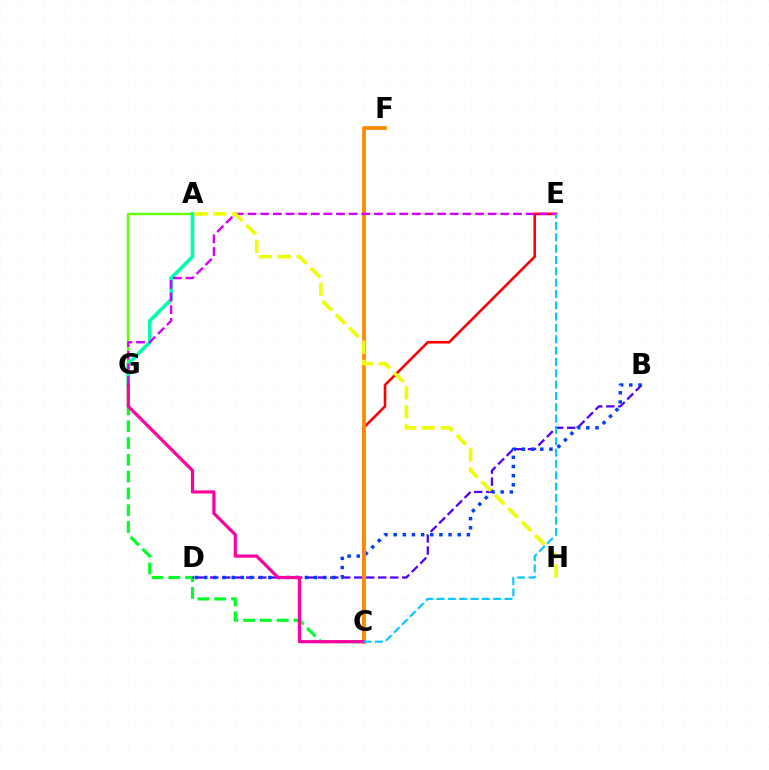{('C', 'E'): [{'color': '#ff0000', 'line_style': 'solid', 'thickness': 1.88}, {'color': '#00c7ff', 'line_style': 'dashed', 'thickness': 1.54}], ('C', 'G'): [{'color': '#00ff27', 'line_style': 'dashed', 'thickness': 2.28}, {'color': '#ff00a0', 'line_style': 'solid', 'thickness': 2.29}], ('B', 'D'): [{'color': '#4f00ff', 'line_style': 'dashed', 'thickness': 1.63}, {'color': '#003fff', 'line_style': 'dotted', 'thickness': 2.49}], ('A', 'G'): [{'color': '#66ff00', 'line_style': 'solid', 'thickness': 1.75}, {'color': '#00ffaf', 'line_style': 'solid', 'thickness': 2.59}], ('C', 'F'): [{'color': '#ff8800', 'line_style': 'solid', 'thickness': 2.7}], ('E', 'G'): [{'color': '#d600ff', 'line_style': 'dashed', 'thickness': 1.72}], ('A', 'H'): [{'color': '#eeff00', 'line_style': 'dashed', 'thickness': 2.57}]}